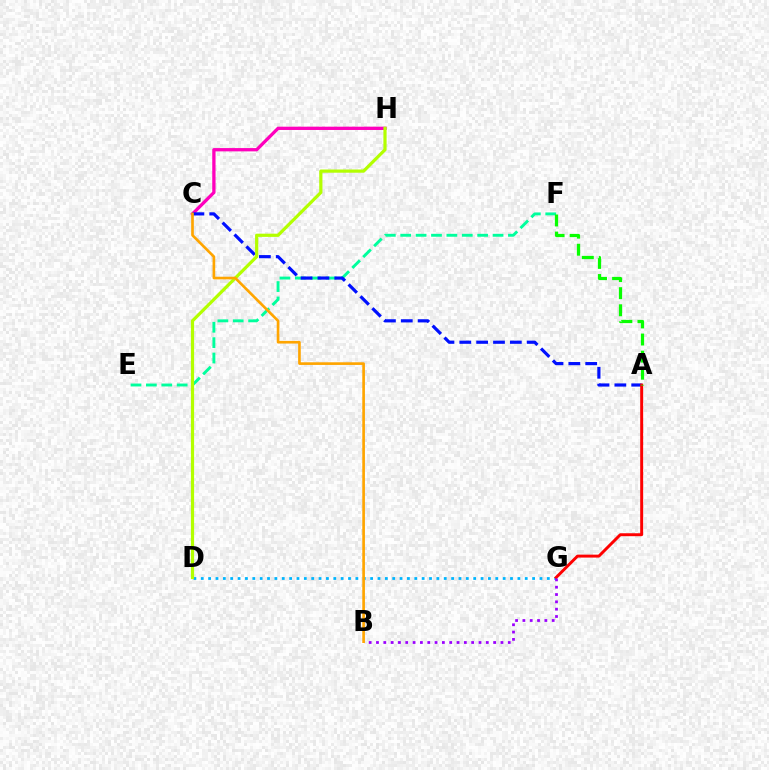{('C', 'H'): [{'color': '#ff00bd', 'line_style': 'solid', 'thickness': 2.37}], ('D', 'G'): [{'color': '#00b5ff', 'line_style': 'dotted', 'thickness': 2.0}], ('E', 'F'): [{'color': '#00ff9d', 'line_style': 'dashed', 'thickness': 2.09}], ('A', 'C'): [{'color': '#0010ff', 'line_style': 'dashed', 'thickness': 2.29}], ('D', 'H'): [{'color': '#b3ff00', 'line_style': 'solid', 'thickness': 2.3}], ('A', 'G'): [{'color': '#ff0000', 'line_style': 'solid', 'thickness': 2.12}], ('B', 'C'): [{'color': '#ffa500', 'line_style': 'solid', 'thickness': 1.91}], ('A', 'F'): [{'color': '#08ff00', 'line_style': 'dashed', 'thickness': 2.32}], ('B', 'G'): [{'color': '#9b00ff', 'line_style': 'dotted', 'thickness': 1.99}]}